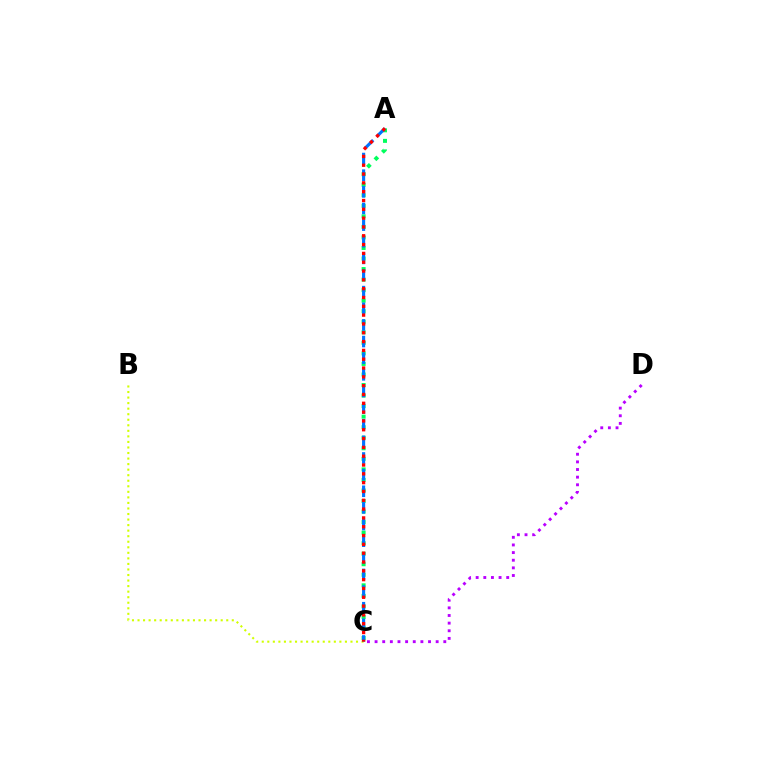{('B', 'C'): [{'color': '#d1ff00', 'line_style': 'dotted', 'thickness': 1.51}], ('A', 'C'): [{'color': '#00ff5c', 'line_style': 'dotted', 'thickness': 2.86}, {'color': '#0074ff', 'line_style': 'dashed', 'thickness': 2.26}, {'color': '#ff0000', 'line_style': 'dotted', 'thickness': 2.4}], ('C', 'D'): [{'color': '#b900ff', 'line_style': 'dotted', 'thickness': 2.07}]}